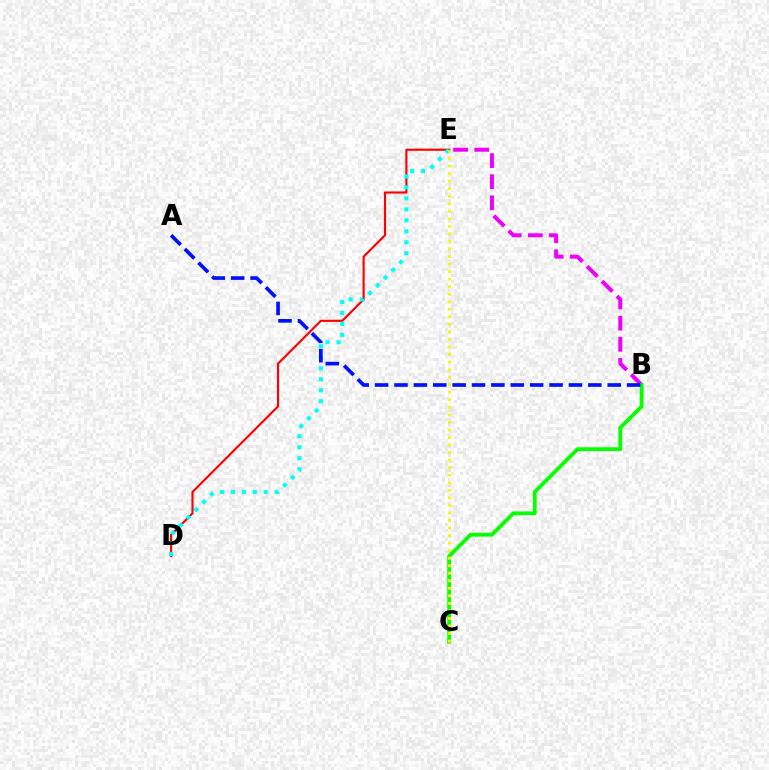{('B', 'E'): [{'color': '#ee00ff', 'line_style': 'dashed', 'thickness': 2.87}], ('B', 'C'): [{'color': '#08ff00', 'line_style': 'solid', 'thickness': 2.75}], ('D', 'E'): [{'color': '#ff0000', 'line_style': 'solid', 'thickness': 1.54}, {'color': '#00fff6', 'line_style': 'dotted', 'thickness': 2.98}], ('A', 'B'): [{'color': '#0010ff', 'line_style': 'dashed', 'thickness': 2.63}], ('C', 'E'): [{'color': '#fcf500', 'line_style': 'dotted', 'thickness': 2.05}]}